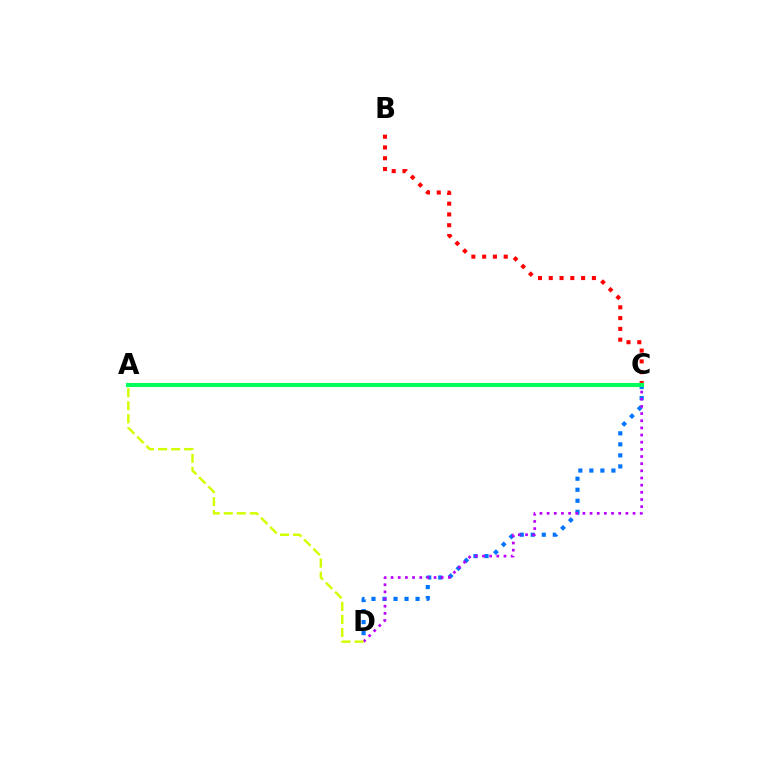{('C', 'D'): [{'color': '#0074ff', 'line_style': 'dotted', 'thickness': 2.99}, {'color': '#b900ff', 'line_style': 'dotted', 'thickness': 1.95}], ('B', 'C'): [{'color': '#ff0000', 'line_style': 'dotted', 'thickness': 2.93}], ('A', 'D'): [{'color': '#d1ff00', 'line_style': 'dashed', 'thickness': 1.77}], ('A', 'C'): [{'color': '#00ff5c', 'line_style': 'solid', 'thickness': 2.97}]}